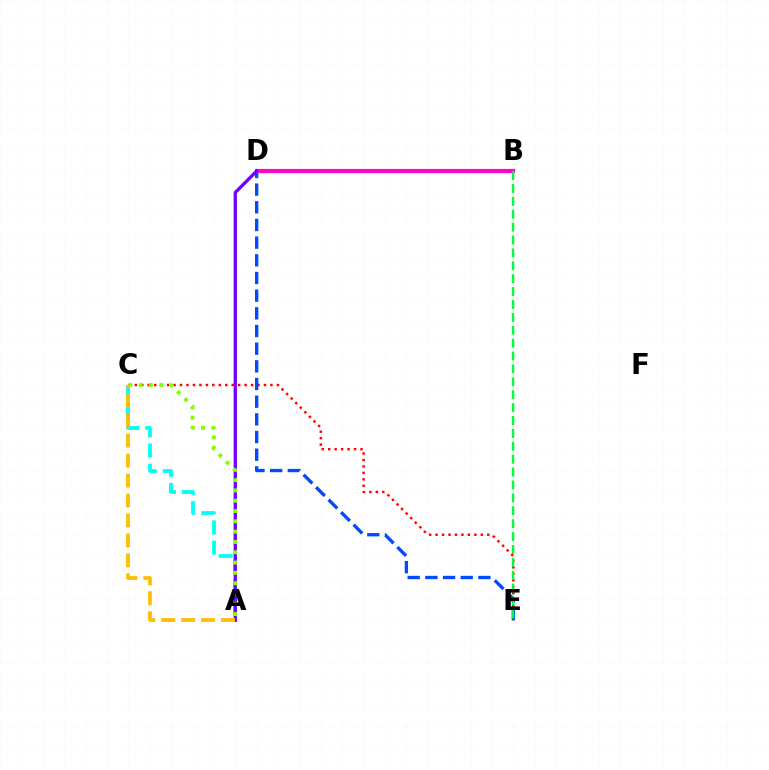{('C', 'E'): [{'color': '#ff0000', 'line_style': 'dotted', 'thickness': 1.75}], ('D', 'E'): [{'color': '#004bff', 'line_style': 'dashed', 'thickness': 2.4}], ('A', 'C'): [{'color': '#00fff6', 'line_style': 'dashed', 'thickness': 2.73}, {'color': '#84ff00', 'line_style': 'dotted', 'thickness': 2.8}, {'color': '#ffbd00', 'line_style': 'dashed', 'thickness': 2.71}], ('B', 'D'): [{'color': '#ff00cf', 'line_style': 'solid', 'thickness': 2.99}], ('B', 'E'): [{'color': '#00ff39', 'line_style': 'dashed', 'thickness': 1.75}], ('A', 'D'): [{'color': '#7200ff', 'line_style': 'solid', 'thickness': 2.38}]}